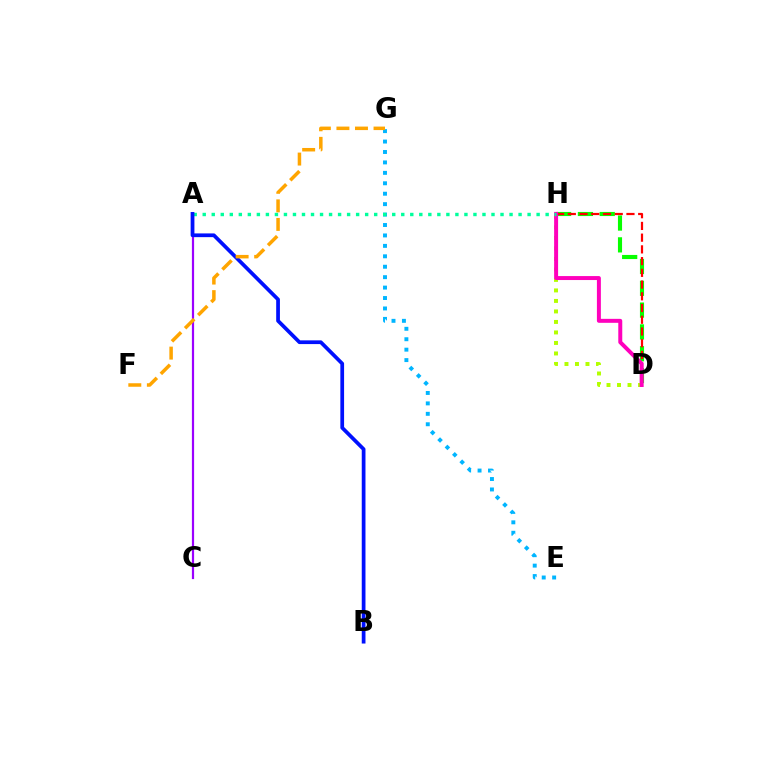{('E', 'G'): [{'color': '#00b5ff', 'line_style': 'dotted', 'thickness': 2.83}], ('D', 'H'): [{'color': '#08ff00', 'line_style': 'dashed', 'thickness': 2.96}, {'color': '#b3ff00', 'line_style': 'dotted', 'thickness': 2.85}, {'color': '#ff0000', 'line_style': 'dashed', 'thickness': 1.59}, {'color': '#ff00bd', 'line_style': 'solid', 'thickness': 2.86}], ('A', 'C'): [{'color': '#9b00ff', 'line_style': 'solid', 'thickness': 1.59}], ('A', 'H'): [{'color': '#00ff9d', 'line_style': 'dotted', 'thickness': 2.45}], ('A', 'B'): [{'color': '#0010ff', 'line_style': 'solid', 'thickness': 2.69}], ('F', 'G'): [{'color': '#ffa500', 'line_style': 'dashed', 'thickness': 2.52}]}